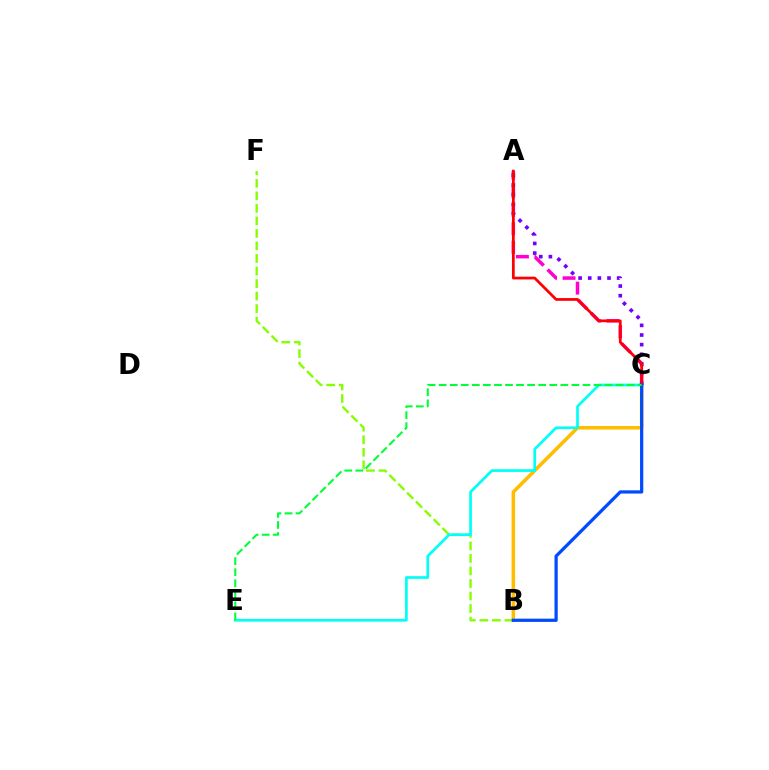{('A', 'C'): [{'color': '#ff00cf', 'line_style': 'dashed', 'thickness': 2.51}, {'color': '#7200ff', 'line_style': 'dotted', 'thickness': 2.62}, {'color': '#ff0000', 'line_style': 'solid', 'thickness': 1.98}], ('B', 'C'): [{'color': '#ffbd00', 'line_style': 'solid', 'thickness': 2.55}, {'color': '#004bff', 'line_style': 'solid', 'thickness': 2.33}], ('B', 'F'): [{'color': '#84ff00', 'line_style': 'dashed', 'thickness': 1.7}], ('C', 'E'): [{'color': '#00fff6', 'line_style': 'solid', 'thickness': 1.95}, {'color': '#00ff39', 'line_style': 'dashed', 'thickness': 1.5}]}